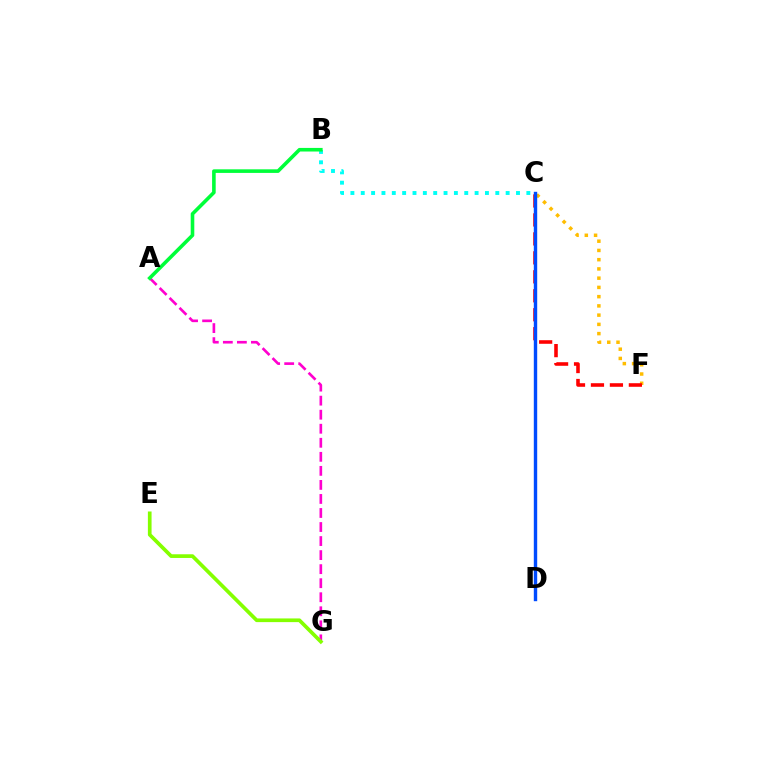{('C', 'D'): [{'color': '#7200ff', 'line_style': 'solid', 'thickness': 2.08}, {'color': '#004bff', 'line_style': 'solid', 'thickness': 2.45}], ('B', 'C'): [{'color': '#00fff6', 'line_style': 'dotted', 'thickness': 2.81}], ('C', 'F'): [{'color': '#ffbd00', 'line_style': 'dotted', 'thickness': 2.51}, {'color': '#ff0000', 'line_style': 'dashed', 'thickness': 2.58}], ('A', 'G'): [{'color': '#ff00cf', 'line_style': 'dashed', 'thickness': 1.91}], ('E', 'G'): [{'color': '#84ff00', 'line_style': 'solid', 'thickness': 2.66}], ('A', 'B'): [{'color': '#00ff39', 'line_style': 'solid', 'thickness': 2.59}]}